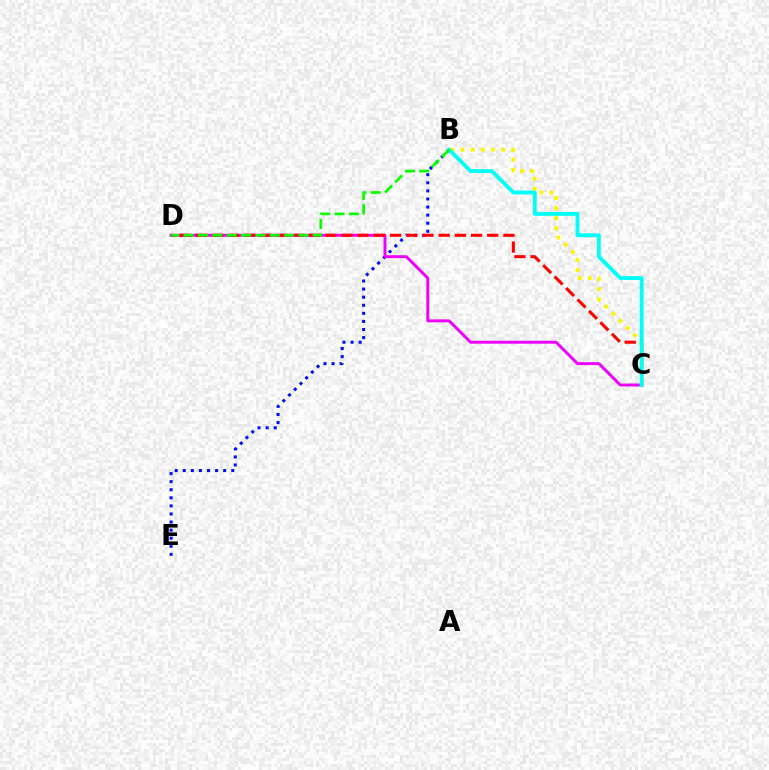{('B', 'E'): [{'color': '#0010ff', 'line_style': 'dotted', 'thickness': 2.2}], ('C', 'D'): [{'color': '#ee00ff', 'line_style': 'solid', 'thickness': 2.11}, {'color': '#ff0000', 'line_style': 'dashed', 'thickness': 2.2}], ('B', 'C'): [{'color': '#fcf500', 'line_style': 'dotted', 'thickness': 2.75}, {'color': '#00fff6', 'line_style': 'solid', 'thickness': 2.77}], ('B', 'D'): [{'color': '#08ff00', 'line_style': 'dashed', 'thickness': 1.95}]}